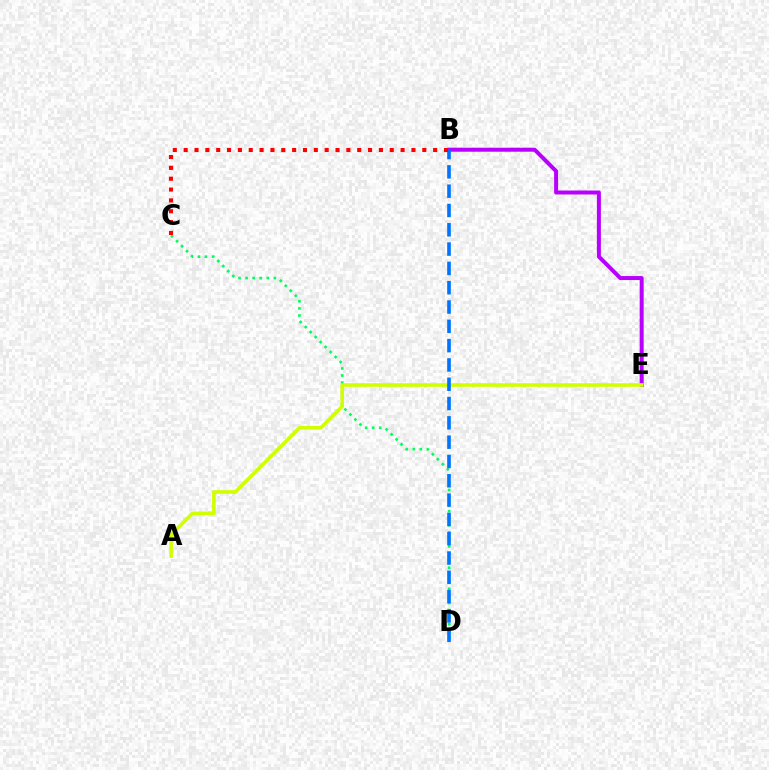{('C', 'D'): [{'color': '#00ff5c', 'line_style': 'dotted', 'thickness': 1.92}], ('B', 'E'): [{'color': '#b900ff', 'line_style': 'solid', 'thickness': 2.87}], ('A', 'E'): [{'color': '#d1ff00', 'line_style': 'solid', 'thickness': 2.59}], ('B', 'D'): [{'color': '#0074ff', 'line_style': 'dashed', 'thickness': 2.62}], ('B', 'C'): [{'color': '#ff0000', 'line_style': 'dotted', 'thickness': 2.95}]}